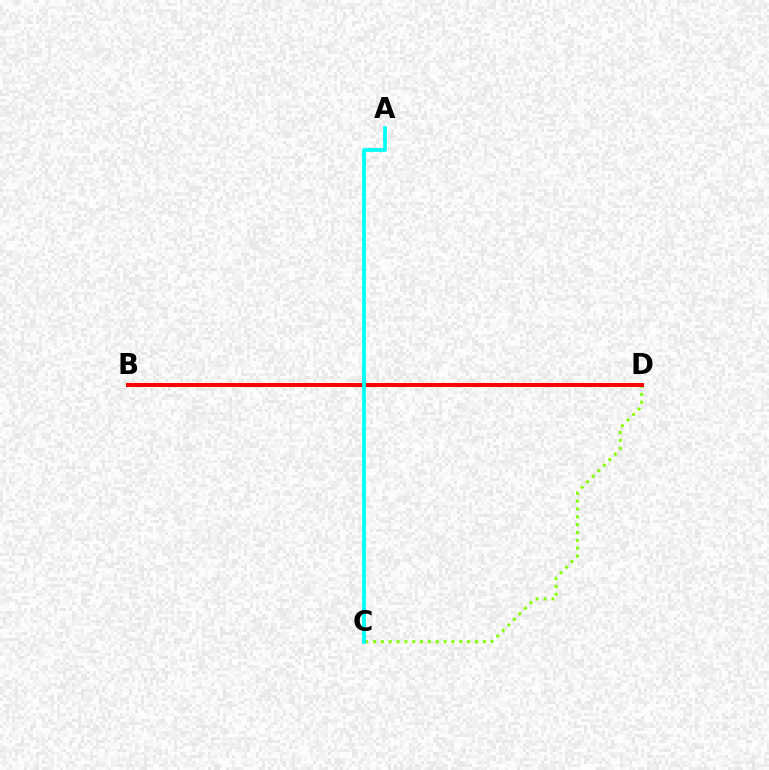{('C', 'D'): [{'color': '#84ff00', 'line_style': 'dotted', 'thickness': 2.13}], ('B', 'D'): [{'color': '#7200ff', 'line_style': 'solid', 'thickness': 1.73}, {'color': '#ff0000', 'line_style': 'solid', 'thickness': 2.89}], ('A', 'C'): [{'color': '#00fff6', 'line_style': 'solid', 'thickness': 2.68}]}